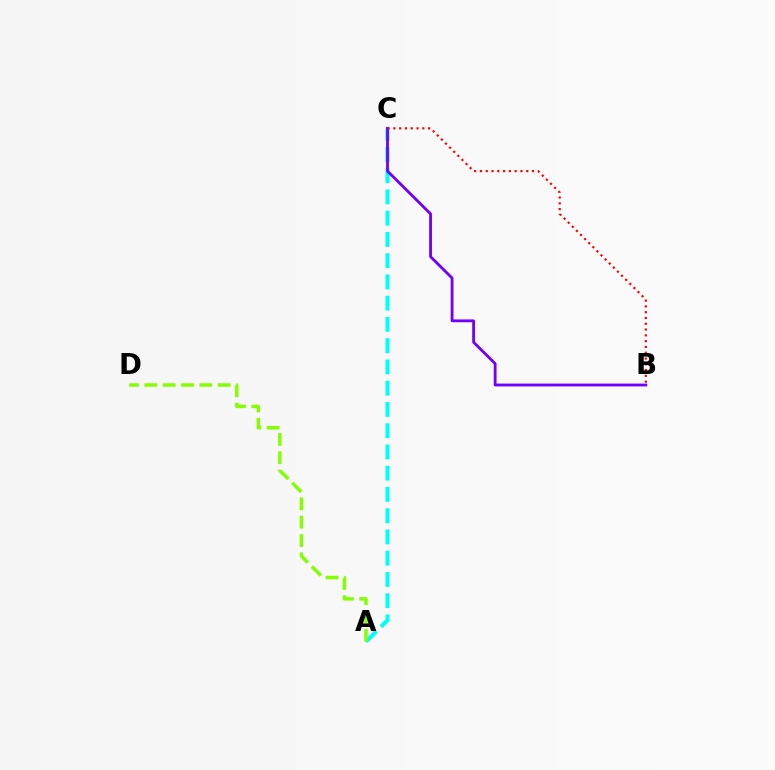{('A', 'C'): [{'color': '#00fff6', 'line_style': 'dashed', 'thickness': 2.89}], ('B', 'C'): [{'color': '#7200ff', 'line_style': 'solid', 'thickness': 2.04}, {'color': '#ff0000', 'line_style': 'dotted', 'thickness': 1.57}], ('A', 'D'): [{'color': '#84ff00', 'line_style': 'dashed', 'thickness': 2.49}]}